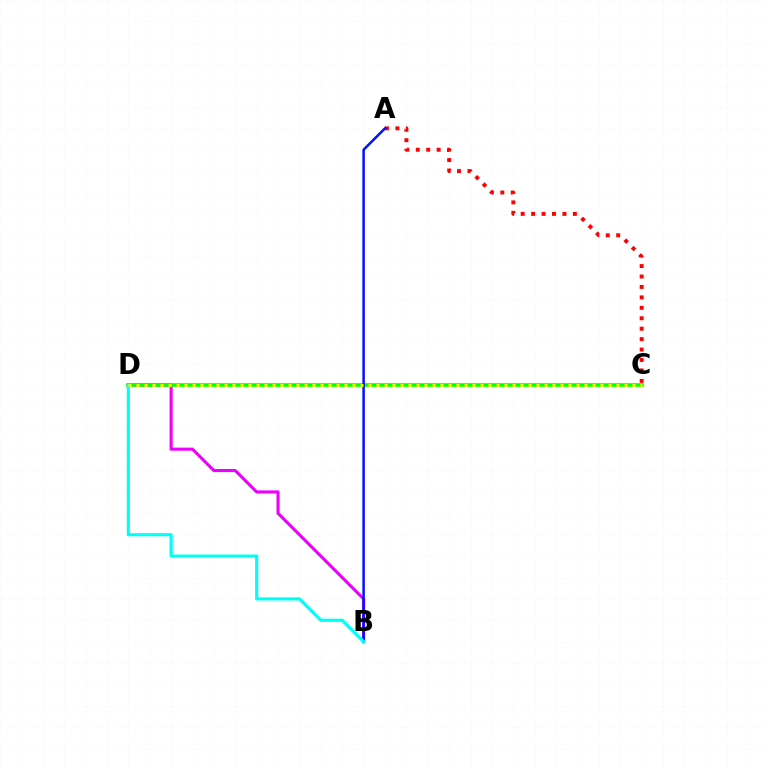{('A', 'C'): [{'color': '#ff0000', 'line_style': 'dotted', 'thickness': 2.84}], ('B', 'D'): [{'color': '#ee00ff', 'line_style': 'solid', 'thickness': 2.22}, {'color': '#00fff6', 'line_style': 'solid', 'thickness': 2.26}], ('C', 'D'): [{'color': '#08ff00', 'line_style': 'solid', 'thickness': 2.6}, {'color': '#fcf500', 'line_style': 'dotted', 'thickness': 2.17}], ('A', 'B'): [{'color': '#0010ff', 'line_style': 'solid', 'thickness': 1.8}]}